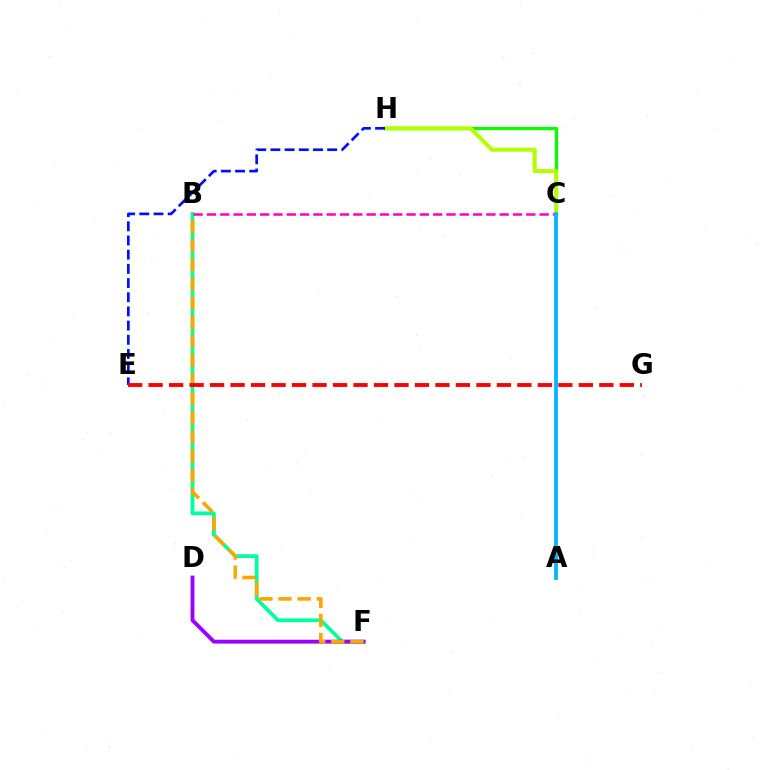{('B', 'F'): [{'color': '#00ff9d', 'line_style': 'solid', 'thickness': 2.71}, {'color': '#ffa500', 'line_style': 'dashed', 'thickness': 2.6}], ('D', 'F'): [{'color': '#9b00ff', 'line_style': 'solid', 'thickness': 2.78}], ('C', 'H'): [{'color': '#08ff00', 'line_style': 'solid', 'thickness': 2.36}, {'color': '#b3ff00', 'line_style': 'solid', 'thickness': 2.91}], ('B', 'C'): [{'color': '#ff00bd', 'line_style': 'dashed', 'thickness': 1.81}], ('E', 'H'): [{'color': '#0010ff', 'line_style': 'dashed', 'thickness': 1.93}], ('A', 'C'): [{'color': '#00b5ff', 'line_style': 'solid', 'thickness': 2.7}], ('E', 'G'): [{'color': '#ff0000', 'line_style': 'dashed', 'thickness': 2.78}]}